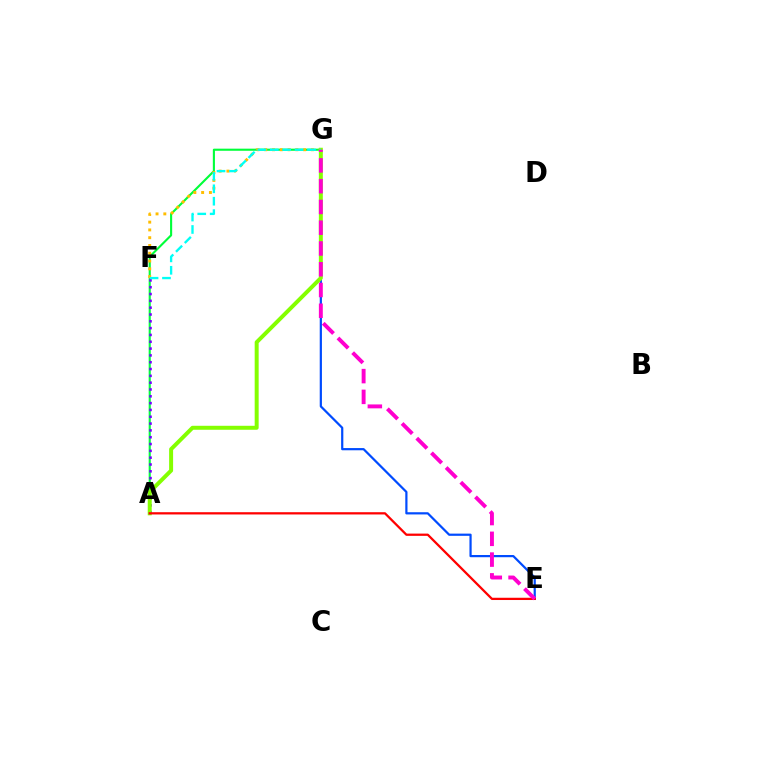{('A', 'G'): [{'color': '#00ff39', 'line_style': 'solid', 'thickness': 1.52}, {'color': '#84ff00', 'line_style': 'solid', 'thickness': 2.86}], ('E', 'G'): [{'color': '#004bff', 'line_style': 'solid', 'thickness': 1.59}, {'color': '#ff00cf', 'line_style': 'dashed', 'thickness': 2.82}], ('A', 'F'): [{'color': '#7200ff', 'line_style': 'dotted', 'thickness': 1.85}], ('F', 'G'): [{'color': '#ffbd00', 'line_style': 'dotted', 'thickness': 2.11}, {'color': '#00fff6', 'line_style': 'dashed', 'thickness': 1.69}], ('A', 'E'): [{'color': '#ff0000', 'line_style': 'solid', 'thickness': 1.63}]}